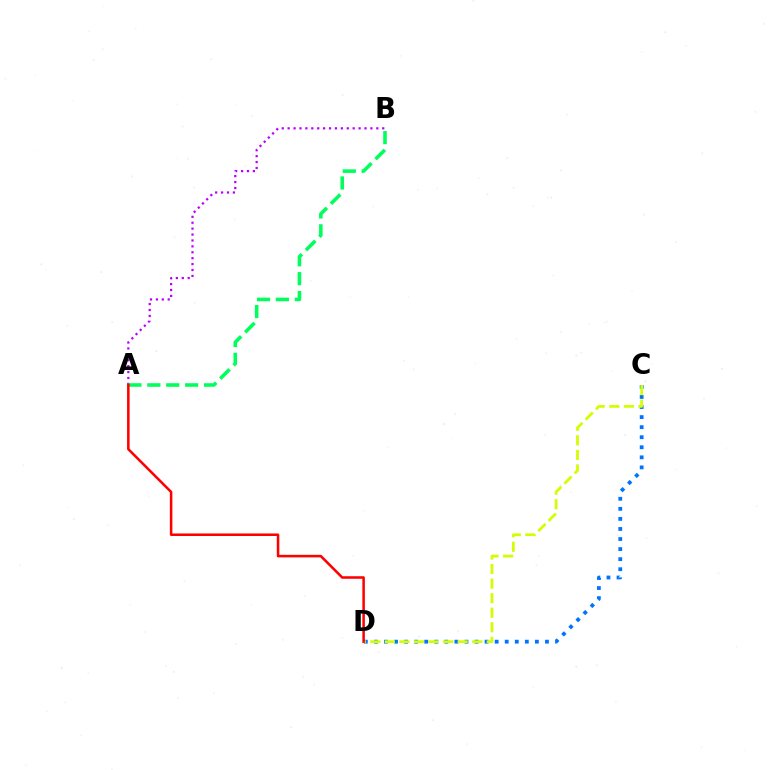{('C', 'D'): [{'color': '#0074ff', 'line_style': 'dotted', 'thickness': 2.73}, {'color': '#d1ff00', 'line_style': 'dashed', 'thickness': 1.98}], ('A', 'B'): [{'color': '#b900ff', 'line_style': 'dotted', 'thickness': 1.61}, {'color': '#00ff5c', 'line_style': 'dashed', 'thickness': 2.57}], ('A', 'D'): [{'color': '#ff0000', 'line_style': 'solid', 'thickness': 1.83}]}